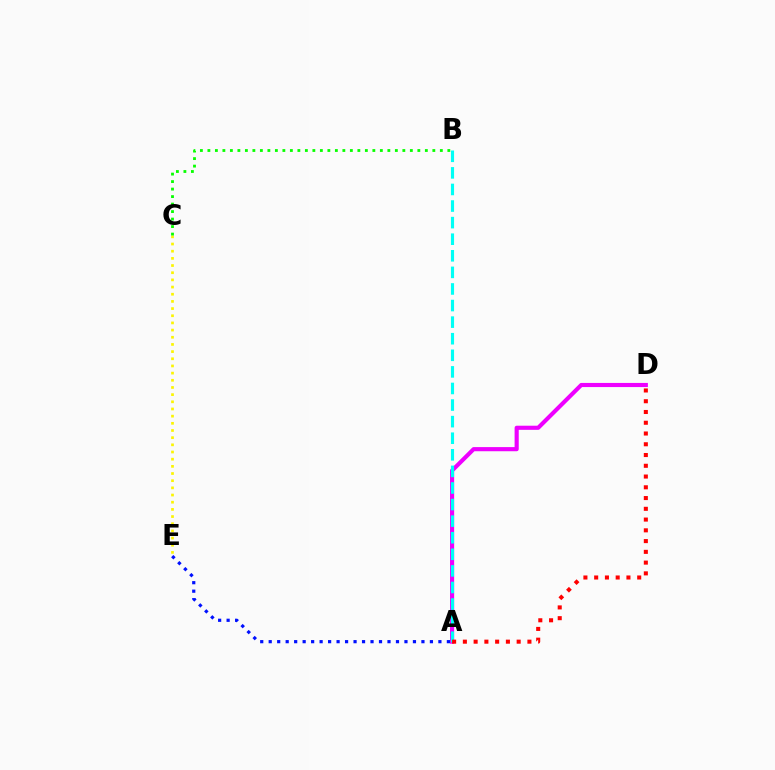{('A', 'D'): [{'color': '#ee00ff', 'line_style': 'solid', 'thickness': 2.98}, {'color': '#ff0000', 'line_style': 'dotted', 'thickness': 2.92}], ('A', 'E'): [{'color': '#0010ff', 'line_style': 'dotted', 'thickness': 2.31}], ('A', 'B'): [{'color': '#00fff6', 'line_style': 'dashed', 'thickness': 2.25}], ('C', 'E'): [{'color': '#fcf500', 'line_style': 'dotted', 'thickness': 1.95}], ('B', 'C'): [{'color': '#08ff00', 'line_style': 'dotted', 'thickness': 2.04}]}